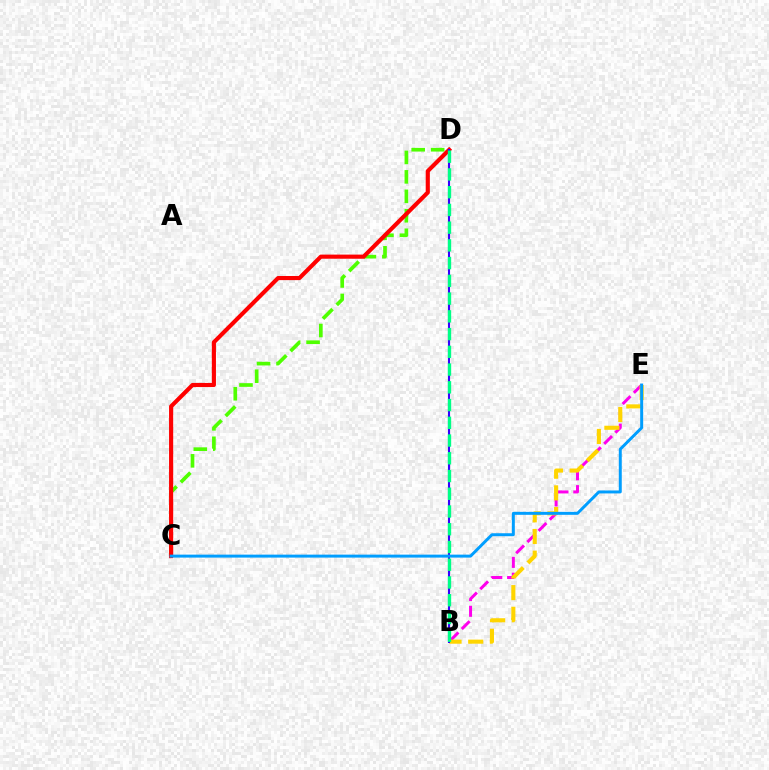{('B', 'E'): [{'color': '#ff00ed', 'line_style': 'dashed', 'thickness': 2.15}, {'color': '#ffd500', 'line_style': 'dashed', 'thickness': 2.94}], ('C', 'D'): [{'color': '#4fff00', 'line_style': 'dashed', 'thickness': 2.64}, {'color': '#ff0000', 'line_style': 'solid', 'thickness': 2.97}], ('B', 'D'): [{'color': '#3700ff', 'line_style': 'solid', 'thickness': 1.51}, {'color': '#00ff86', 'line_style': 'dashed', 'thickness': 2.41}], ('C', 'E'): [{'color': '#009eff', 'line_style': 'solid', 'thickness': 2.13}]}